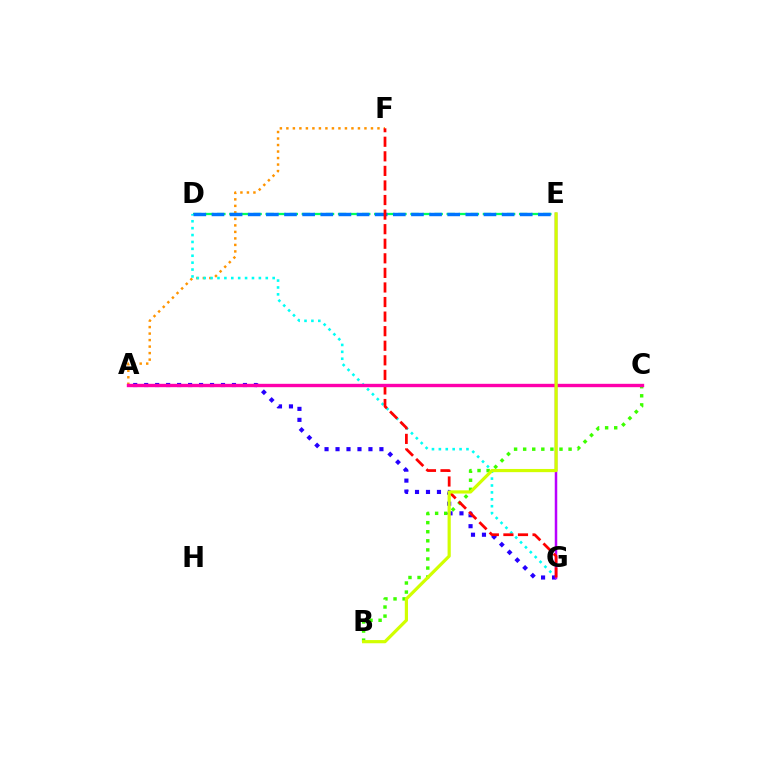{('D', 'E'): [{'color': '#00ff5c', 'line_style': 'dashed', 'thickness': 1.64}, {'color': '#0074ff', 'line_style': 'dashed', 'thickness': 2.46}], ('A', 'F'): [{'color': '#ff9400', 'line_style': 'dotted', 'thickness': 1.77}], ('D', 'G'): [{'color': '#00fff6', 'line_style': 'dotted', 'thickness': 1.87}], ('A', 'G'): [{'color': '#2500ff', 'line_style': 'dotted', 'thickness': 2.98}], ('E', 'G'): [{'color': '#b900ff', 'line_style': 'solid', 'thickness': 1.8}], ('B', 'C'): [{'color': '#3dff00', 'line_style': 'dotted', 'thickness': 2.47}], ('F', 'G'): [{'color': '#ff0000', 'line_style': 'dashed', 'thickness': 1.98}], ('A', 'C'): [{'color': '#ff00ac', 'line_style': 'solid', 'thickness': 2.43}], ('B', 'E'): [{'color': '#d1ff00', 'line_style': 'solid', 'thickness': 2.3}]}